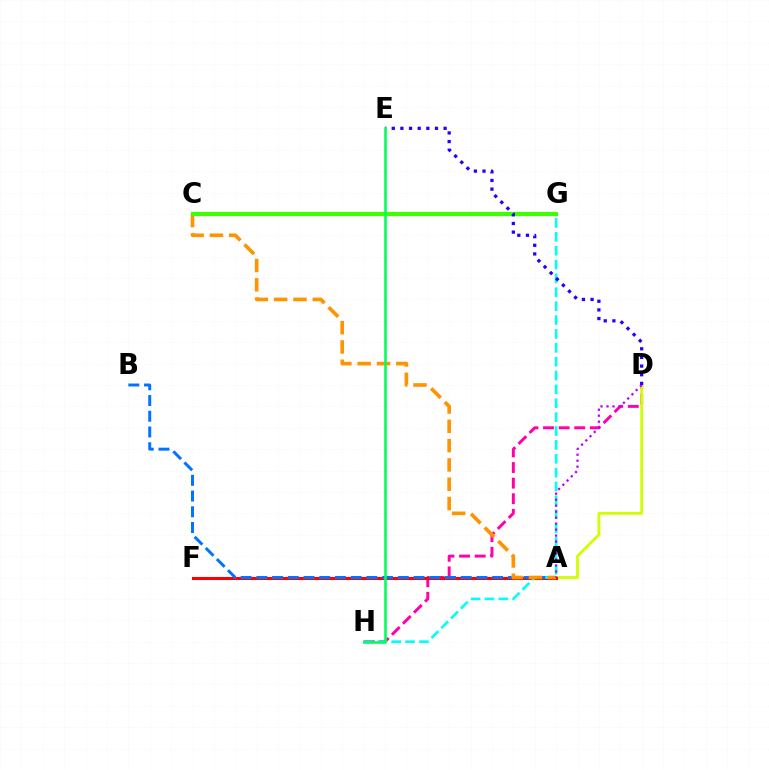{('D', 'H'): [{'color': '#ff00ac', 'line_style': 'dashed', 'thickness': 2.12}], ('A', 'D'): [{'color': '#d1ff00', 'line_style': 'solid', 'thickness': 2.04}, {'color': '#b900ff', 'line_style': 'dotted', 'thickness': 1.63}], ('A', 'F'): [{'color': '#ff0000', 'line_style': 'solid', 'thickness': 2.2}], ('A', 'B'): [{'color': '#0074ff', 'line_style': 'dashed', 'thickness': 2.14}], ('G', 'H'): [{'color': '#00fff6', 'line_style': 'dashed', 'thickness': 1.88}], ('A', 'C'): [{'color': '#ff9400', 'line_style': 'dashed', 'thickness': 2.62}], ('C', 'G'): [{'color': '#3dff00', 'line_style': 'solid', 'thickness': 2.98}], ('D', 'E'): [{'color': '#2500ff', 'line_style': 'dotted', 'thickness': 2.35}], ('E', 'H'): [{'color': '#00ff5c', 'line_style': 'solid', 'thickness': 1.86}]}